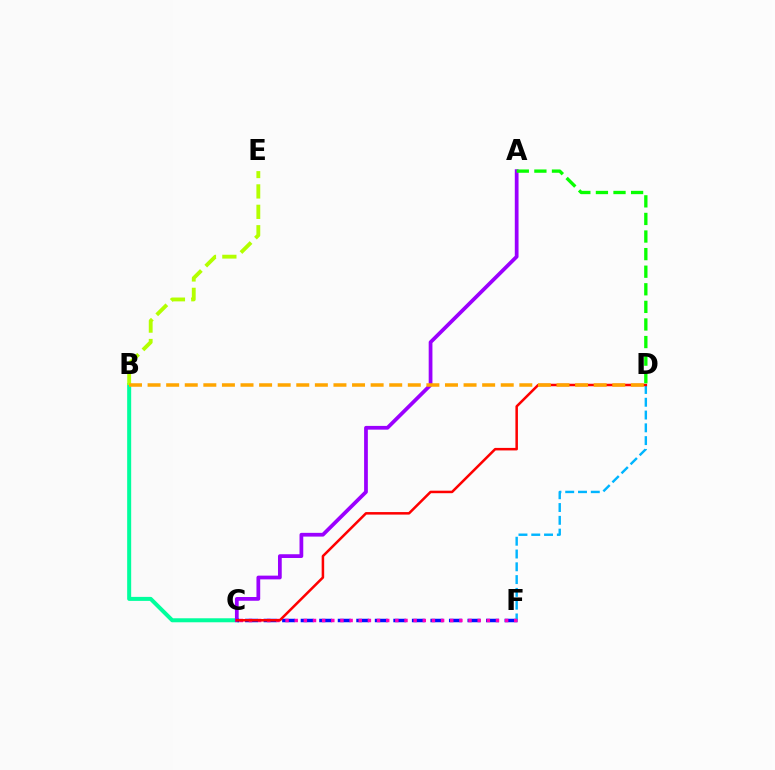{('B', 'C'): [{'color': '#00ff9d', 'line_style': 'solid', 'thickness': 2.89}], ('A', 'C'): [{'color': '#9b00ff', 'line_style': 'solid', 'thickness': 2.7}], ('C', 'F'): [{'color': '#0010ff', 'line_style': 'dashed', 'thickness': 2.52}, {'color': '#ff00bd', 'line_style': 'dotted', 'thickness': 2.49}], ('D', 'F'): [{'color': '#00b5ff', 'line_style': 'dashed', 'thickness': 1.74}], ('B', 'E'): [{'color': '#b3ff00', 'line_style': 'dashed', 'thickness': 2.77}], ('C', 'D'): [{'color': '#ff0000', 'line_style': 'solid', 'thickness': 1.81}], ('A', 'D'): [{'color': '#08ff00', 'line_style': 'dashed', 'thickness': 2.39}], ('B', 'D'): [{'color': '#ffa500', 'line_style': 'dashed', 'thickness': 2.53}]}